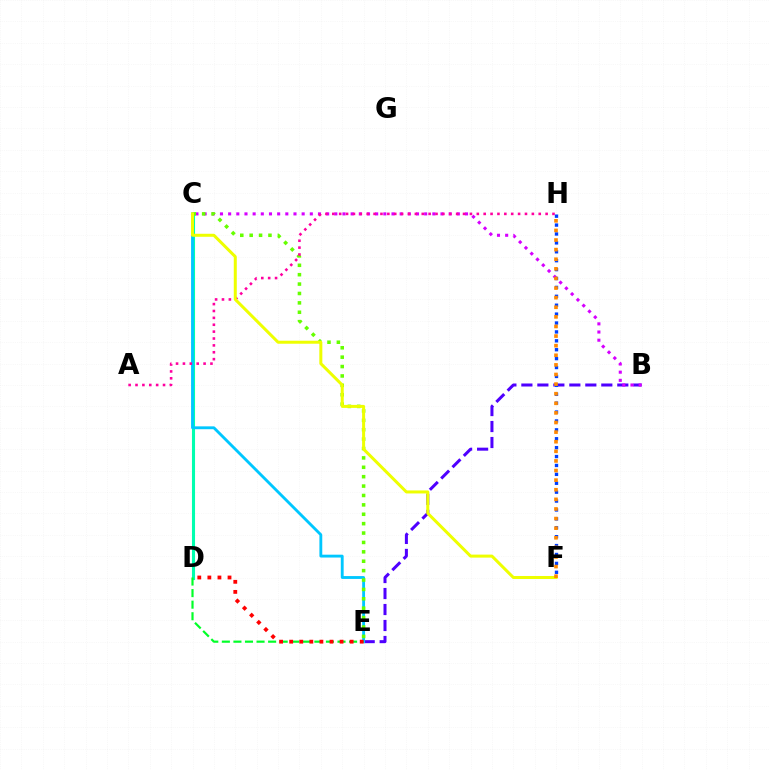{('C', 'D'): [{'color': '#00ffaf', 'line_style': 'solid', 'thickness': 2.22}], ('B', 'E'): [{'color': '#4f00ff', 'line_style': 'dashed', 'thickness': 2.17}], ('C', 'E'): [{'color': '#00c7ff', 'line_style': 'solid', 'thickness': 2.05}, {'color': '#66ff00', 'line_style': 'dotted', 'thickness': 2.55}], ('B', 'C'): [{'color': '#d600ff', 'line_style': 'dotted', 'thickness': 2.22}], ('A', 'H'): [{'color': '#ff00a0', 'line_style': 'dotted', 'thickness': 1.87}], ('D', 'E'): [{'color': '#00ff27', 'line_style': 'dashed', 'thickness': 1.57}, {'color': '#ff0000', 'line_style': 'dotted', 'thickness': 2.74}], ('F', 'H'): [{'color': '#003fff', 'line_style': 'dotted', 'thickness': 2.42}, {'color': '#ff8800', 'line_style': 'dotted', 'thickness': 2.61}], ('C', 'F'): [{'color': '#eeff00', 'line_style': 'solid', 'thickness': 2.17}]}